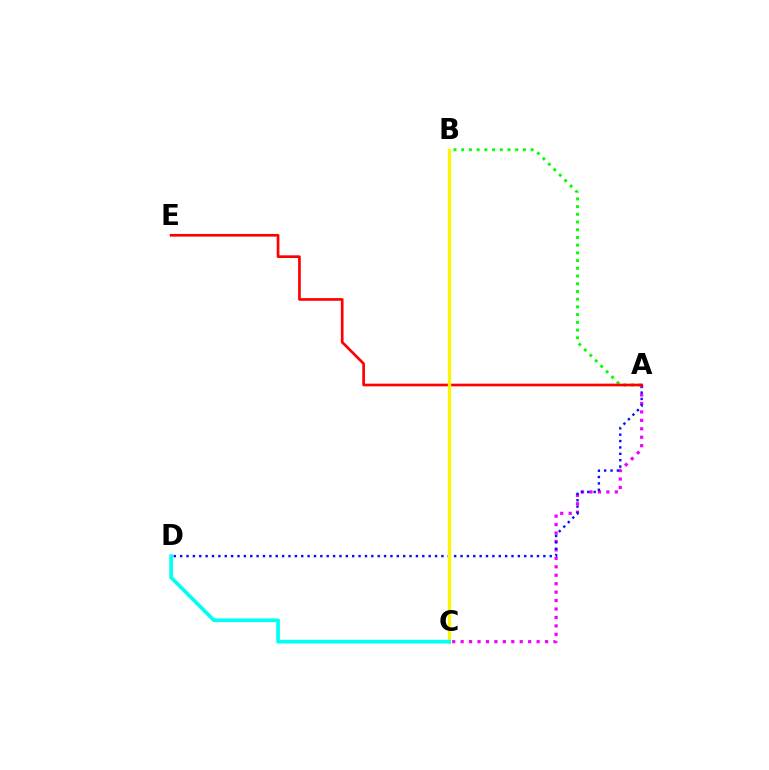{('A', 'C'): [{'color': '#ee00ff', 'line_style': 'dotted', 'thickness': 2.29}], ('A', 'D'): [{'color': '#0010ff', 'line_style': 'dotted', 'thickness': 1.73}], ('A', 'B'): [{'color': '#08ff00', 'line_style': 'dotted', 'thickness': 2.1}], ('A', 'E'): [{'color': '#ff0000', 'line_style': 'solid', 'thickness': 1.93}], ('B', 'C'): [{'color': '#fcf500', 'line_style': 'solid', 'thickness': 2.38}], ('C', 'D'): [{'color': '#00fff6', 'line_style': 'solid', 'thickness': 2.65}]}